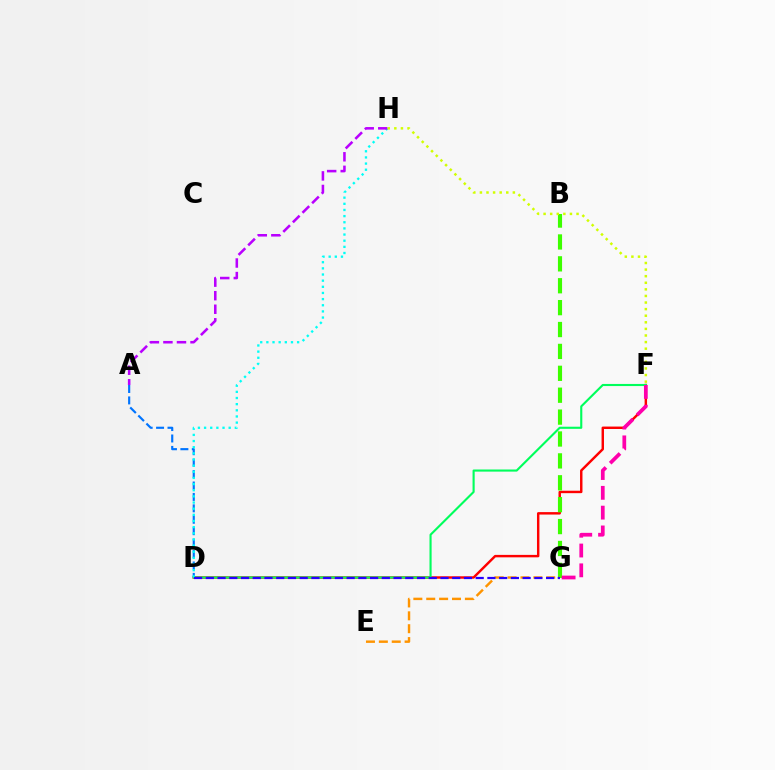{('A', 'D'): [{'color': '#0074ff', 'line_style': 'dashed', 'thickness': 1.55}], ('D', 'F'): [{'color': '#ff0000', 'line_style': 'solid', 'thickness': 1.76}, {'color': '#00ff5c', 'line_style': 'solid', 'thickness': 1.52}], ('B', 'G'): [{'color': '#3dff00', 'line_style': 'dashed', 'thickness': 2.97}], ('D', 'H'): [{'color': '#00fff6', 'line_style': 'dotted', 'thickness': 1.67}], ('E', 'G'): [{'color': '#ff9400', 'line_style': 'dashed', 'thickness': 1.75}], ('A', 'H'): [{'color': '#b900ff', 'line_style': 'dashed', 'thickness': 1.84}], ('D', 'G'): [{'color': '#2500ff', 'line_style': 'dashed', 'thickness': 1.59}], ('F', 'H'): [{'color': '#d1ff00', 'line_style': 'dotted', 'thickness': 1.79}], ('F', 'G'): [{'color': '#ff00ac', 'line_style': 'dashed', 'thickness': 2.69}]}